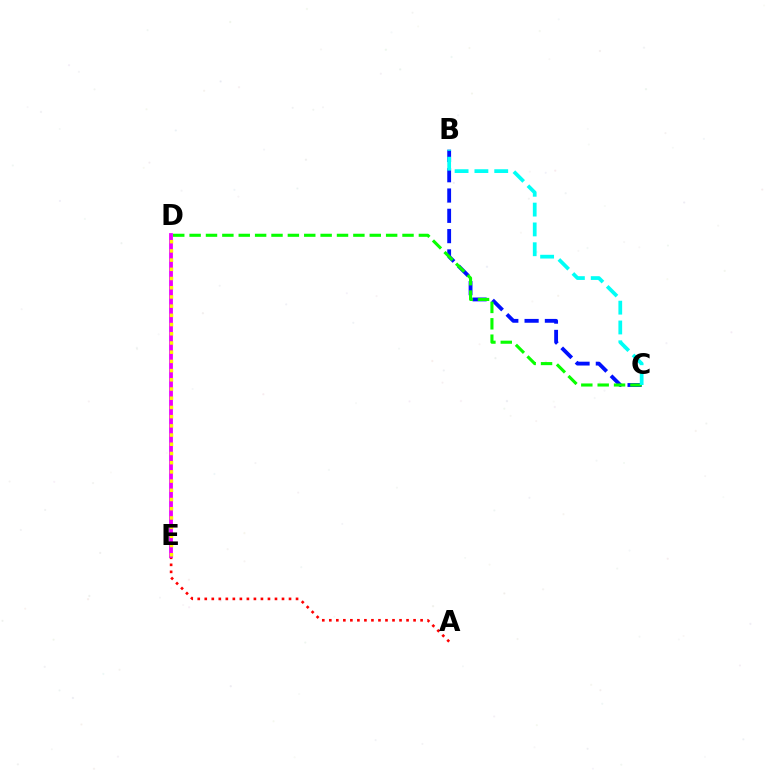{('B', 'C'): [{'color': '#0010ff', 'line_style': 'dashed', 'thickness': 2.76}, {'color': '#00fff6', 'line_style': 'dashed', 'thickness': 2.69}], ('C', 'D'): [{'color': '#08ff00', 'line_style': 'dashed', 'thickness': 2.22}], ('A', 'E'): [{'color': '#ff0000', 'line_style': 'dotted', 'thickness': 1.91}], ('D', 'E'): [{'color': '#ee00ff', 'line_style': 'solid', 'thickness': 2.74}, {'color': '#fcf500', 'line_style': 'dotted', 'thickness': 2.5}]}